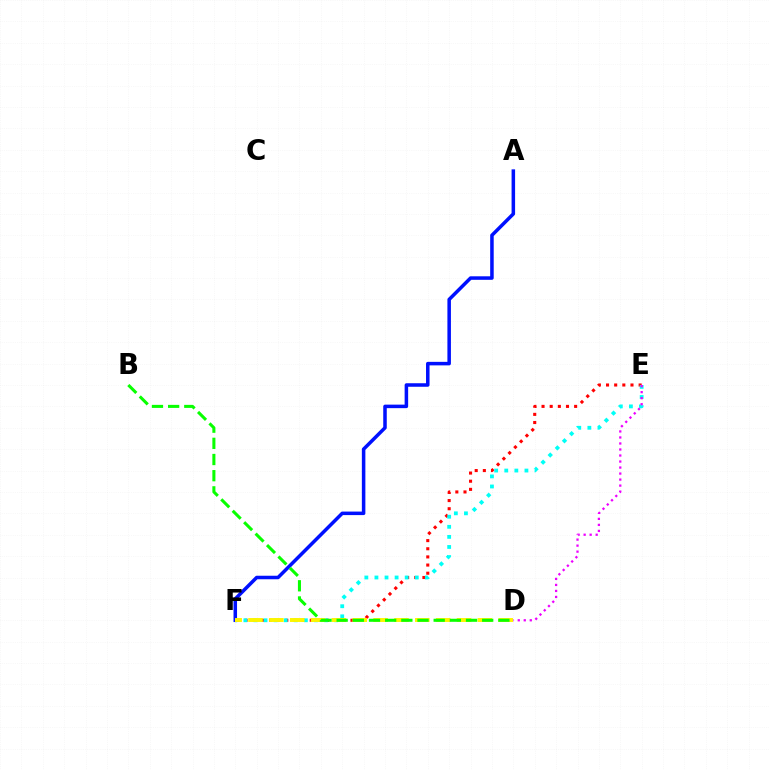{('E', 'F'): [{'color': '#ff0000', 'line_style': 'dotted', 'thickness': 2.21}, {'color': '#00fff6', 'line_style': 'dotted', 'thickness': 2.74}], ('A', 'F'): [{'color': '#0010ff', 'line_style': 'solid', 'thickness': 2.53}], ('D', 'F'): [{'color': '#fcf500', 'line_style': 'dashed', 'thickness': 2.83}], ('B', 'D'): [{'color': '#08ff00', 'line_style': 'dashed', 'thickness': 2.2}], ('D', 'E'): [{'color': '#ee00ff', 'line_style': 'dotted', 'thickness': 1.64}]}